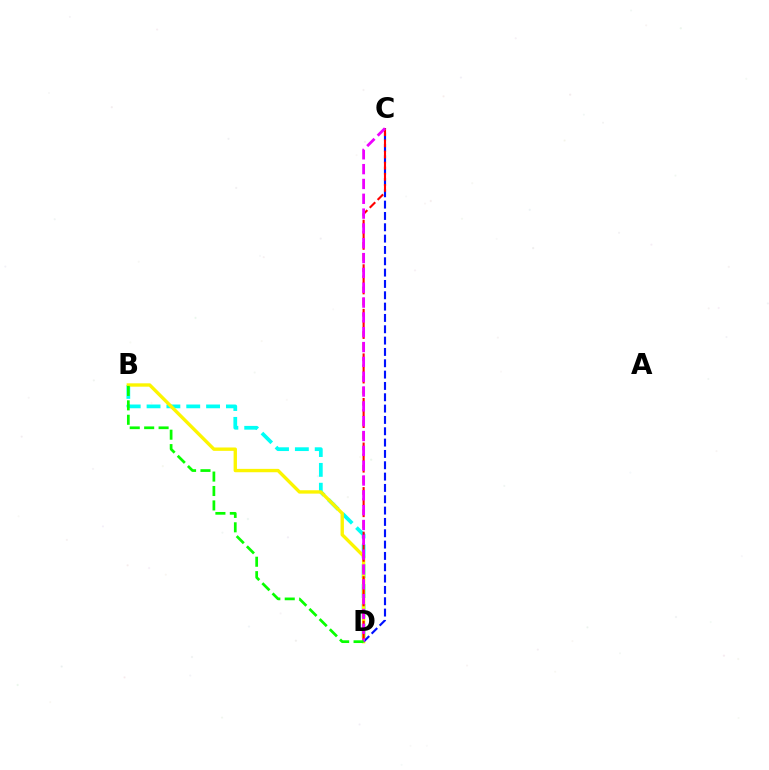{('B', 'D'): [{'color': '#00fff6', 'line_style': 'dashed', 'thickness': 2.7}, {'color': '#fcf500', 'line_style': 'solid', 'thickness': 2.42}, {'color': '#08ff00', 'line_style': 'dashed', 'thickness': 1.96}], ('C', 'D'): [{'color': '#0010ff', 'line_style': 'dashed', 'thickness': 1.54}, {'color': '#ff0000', 'line_style': 'dashed', 'thickness': 1.51}, {'color': '#ee00ff', 'line_style': 'dashed', 'thickness': 2.01}]}